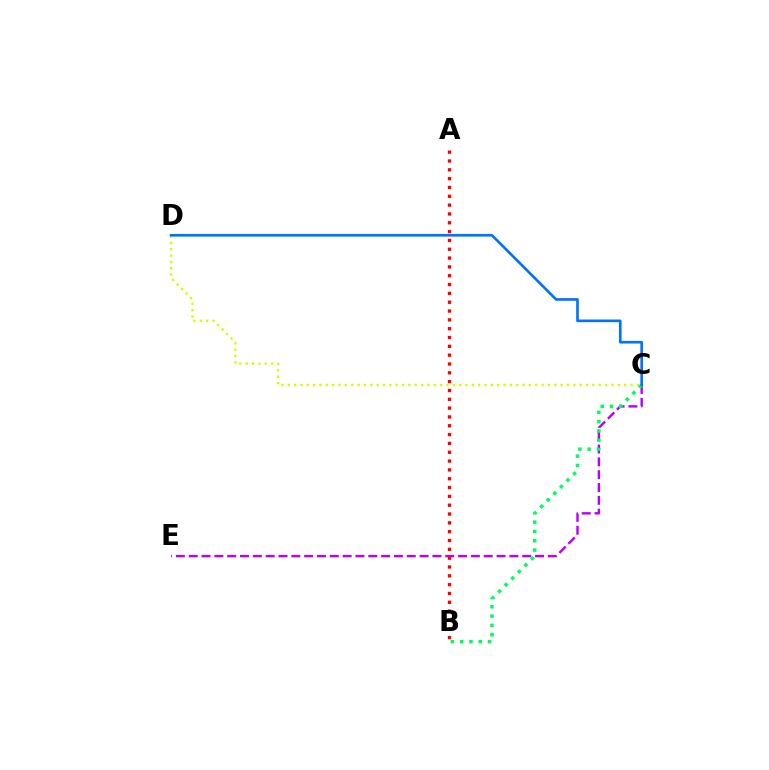{('C', 'E'): [{'color': '#b900ff', 'line_style': 'dashed', 'thickness': 1.74}], ('A', 'B'): [{'color': '#ff0000', 'line_style': 'dotted', 'thickness': 2.4}], ('C', 'D'): [{'color': '#d1ff00', 'line_style': 'dotted', 'thickness': 1.72}, {'color': '#0074ff', 'line_style': 'solid', 'thickness': 1.92}], ('B', 'C'): [{'color': '#00ff5c', 'line_style': 'dotted', 'thickness': 2.53}]}